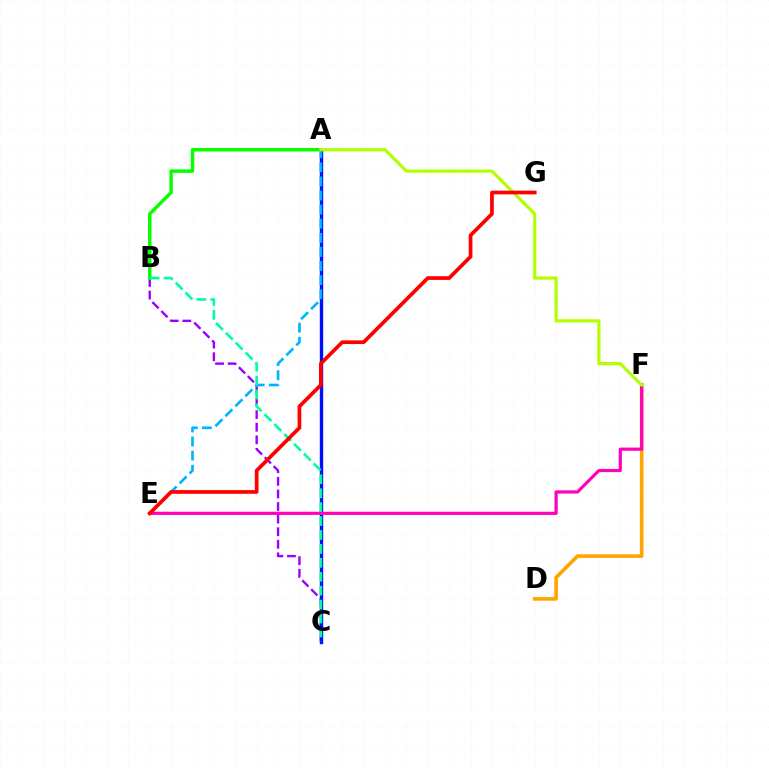{('B', 'C'): [{'color': '#9b00ff', 'line_style': 'dashed', 'thickness': 1.71}, {'color': '#00ff9d', 'line_style': 'dashed', 'thickness': 1.89}], ('A', 'B'): [{'color': '#08ff00', 'line_style': 'solid', 'thickness': 2.5}], ('D', 'F'): [{'color': '#ffa500', 'line_style': 'solid', 'thickness': 2.62}], ('A', 'C'): [{'color': '#0010ff', 'line_style': 'solid', 'thickness': 2.45}], ('A', 'E'): [{'color': '#00b5ff', 'line_style': 'dashed', 'thickness': 1.92}], ('E', 'F'): [{'color': '#ff00bd', 'line_style': 'solid', 'thickness': 2.29}], ('A', 'F'): [{'color': '#b3ff00', 'line_style': 'solid', 'thickness': 2.31}], ('E', 'G'): [{'color': '#ff0000', 'line_style': 'solid', 'thickness': 2.67}]}